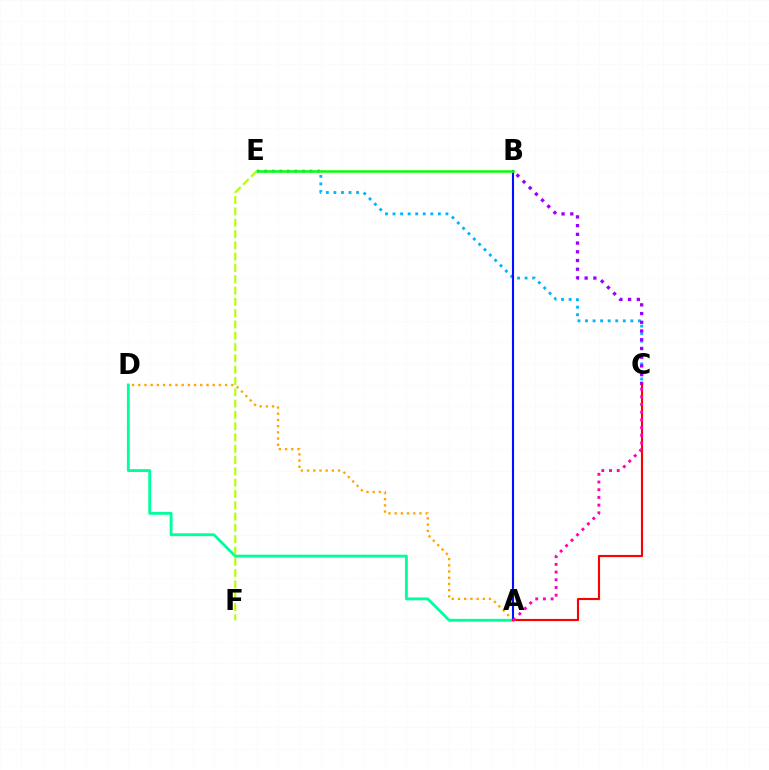{('A', 'D'): [{'color': '#00ff9d', 'line_style': 'solid', 'thickness': 2.07}, {'color': '#ffa500', 'line_style': 'dotted', 'thickness': 1.68}], ('C', 'E'): [{'color': '#00b5ff', 'line_style': 'dotted', 'thickness': 2.05}], ('A', 'B'): [{'color': '#0010ff', 'line_style': 'solid', 'thickness': 1.51}], ('B', 'C'): [{'color': '#9b00ff', 'line_style': 'dotted', 'thickness': 2.37}], ('B', 'E'): [{'color': '#08ff00', 'line_style': 'solid', 'thickness': 1.81}], ('E', 'F'): [{'color': '#b3ff00', 'line_style': 'dashed', 'thickness': 1.54}], ('A', 'C'): [{'color': '#ff0000', 'line_style': 'solid', 'thickness': 1.54}, {'color': '#ff00bd', 'line_style': 'dotted', 'thickness': 2.09}]}